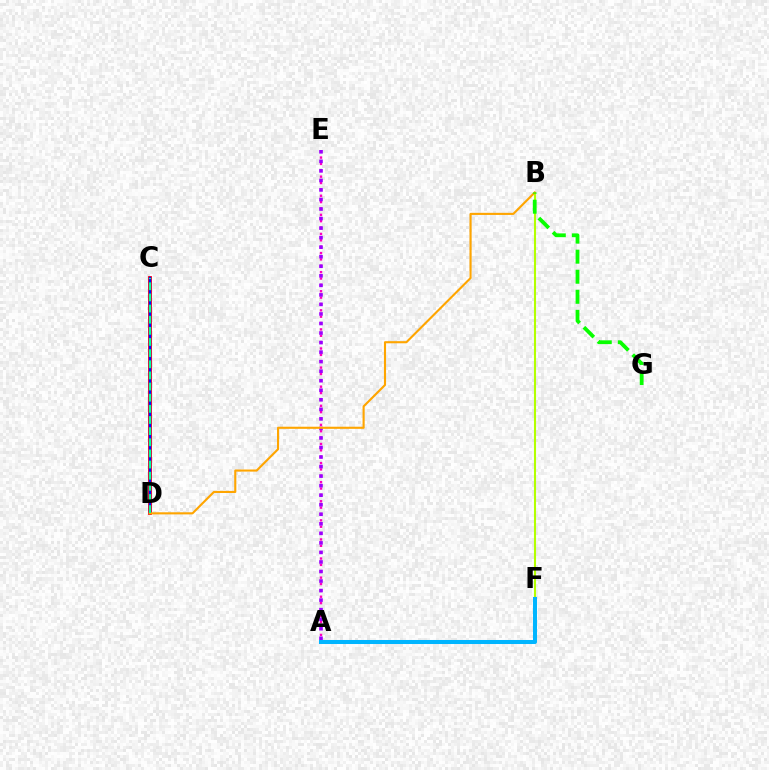{('B', 'F'): [{'color': '#b3ff00', 'line_style': 'solid', 'thickness': 1.5}], ('A', 'E'): [{'color': '#ff00bd', 'line_style': 'dotted', 'thickness': 1.73}, {'color': '#9b00ff', 'line_style': 'dotted', 'thickness': 2.59}], ('C', 'D'): [{'color': '#ff0000', 'line_style': 'solid', 'thickness': 2.72}, {'color': '#0010ff', 'line_style': 'solid', 'thickness': 1.7}, {'color': '#00ff9d', 'line_style': 'dashed', 'thickness': 1.51}], ('B', 'D'): [{'color': '#ffa500', 'line_style': 'solid', 'thickness': 1.52}], ('A', 'F'): [{'color': '#00b5ff', 'line_style': 'solid', 'thickness': 2.9}], ('B', 'G'): [{'color': '#08ff00', 'line_style': 'dashed', 'thickness': 2.72}]}